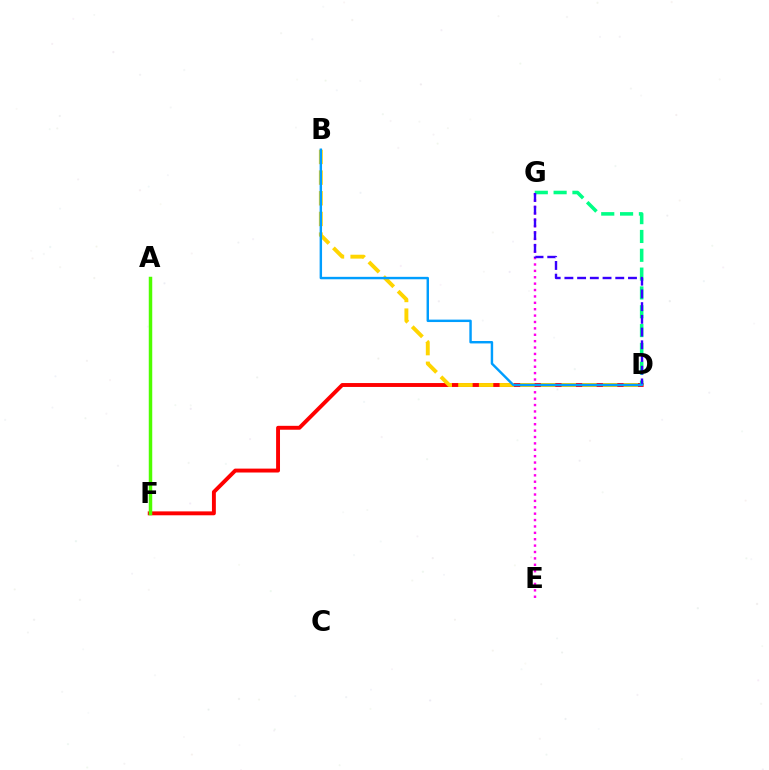{('E', 'G'): [{'color': '#ff00ed', 'line_style': 'dotted', 'thickness': 1.74}], ('D', 'F'): [{'color': '#ff0000', 'line_style': 'solid', 'thickness': 2.81}], ('D', 'G'): [{'color': '#00ff86', 'line_style': 'dashed', 'thickness': 2.56}, {'color': '#3700ff', 'line_style': 'dashed', 'thickness': 1.73}], ('B', 'D'): [{'color': '#ffd500', 'line_style': 'dashed', 'thickness': 2.81}, {'color': '#009eff', 'line_style': 'solid', 'thickness': 1.75}], ('A', 'F'): [{'color': '#4fff00', 'line_style': 'solid', 'thickness': 2.51}]}